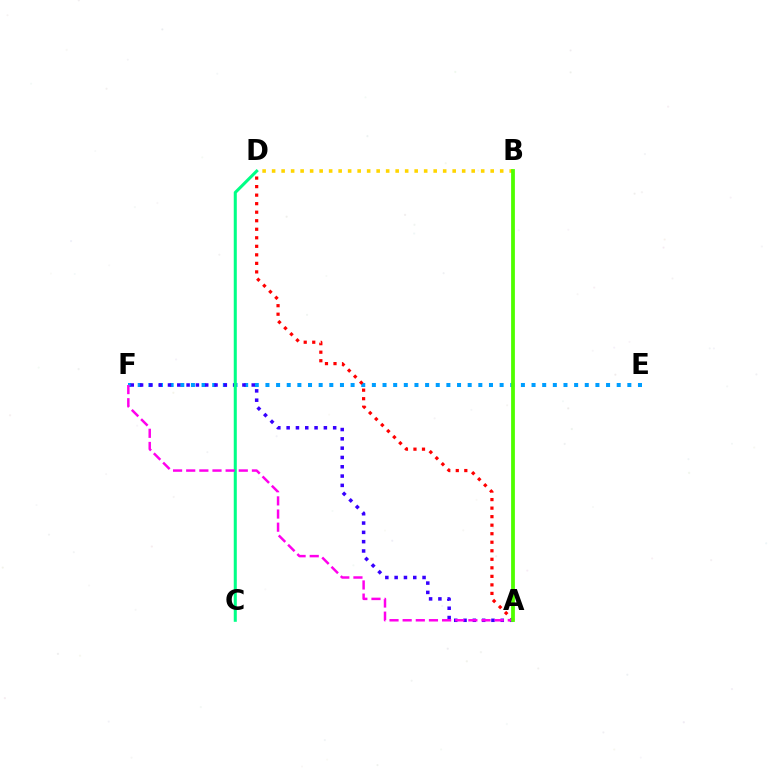{('E', 'F'): [{'color': '#009eff', 'line_style': 'dotted', 'thickness': 2.89}], ('A', 'D'): [{'color': '#ff0000', 'line_style': 'dotted', 'thickness': 2.32}], ('A', 'F'): [{'color': '#3700ff', 'line_style': 'dotted', 'thickness': 2.53}, {'color': '#ff00ed', 'line_style': 'dashed', 'thickness': 1.79}], ('C', 'D'): [{'color': '#00ff86', 'line_style': 'solid', 'thickness': 2.19}], ('B', 'D'): [{'color': '#ffd500', 'line_style': 'dotted', 'thickness': 2.58}], ('A', 'B'): [{'color': '#4fff00', 'line_style': 'solid', 'thickness': 2.72}]}